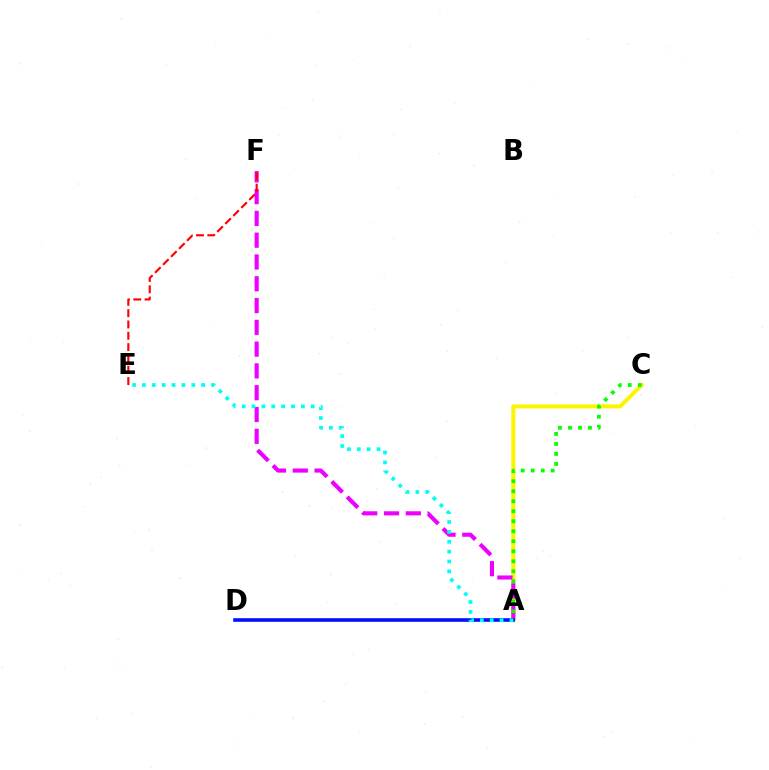{('A', 'C'): [{'color': '#fcf500', 'line_style': 'solid', 'thickness': 2.9}, {'color': '#08ff00', 'line_style': 'dotted', 'thickness': 2.72}], ('A', 'F'): [{'color': '#ee00ff', 'line_style': 'dashed', 'thickness': 2.96}], ('E', 'F'): [{'color': '#ff0000', 'line_style': 'dashed', 'thickness': 1.54}], ('A', 'D'): [{'color': '#0010ff', 'line_style': 'solid', 'thickness': 2.59}], ('A', 'E'): [{'color': '#00fff6', 'line_style': 'dotted', 'thickness': 2.68}]}